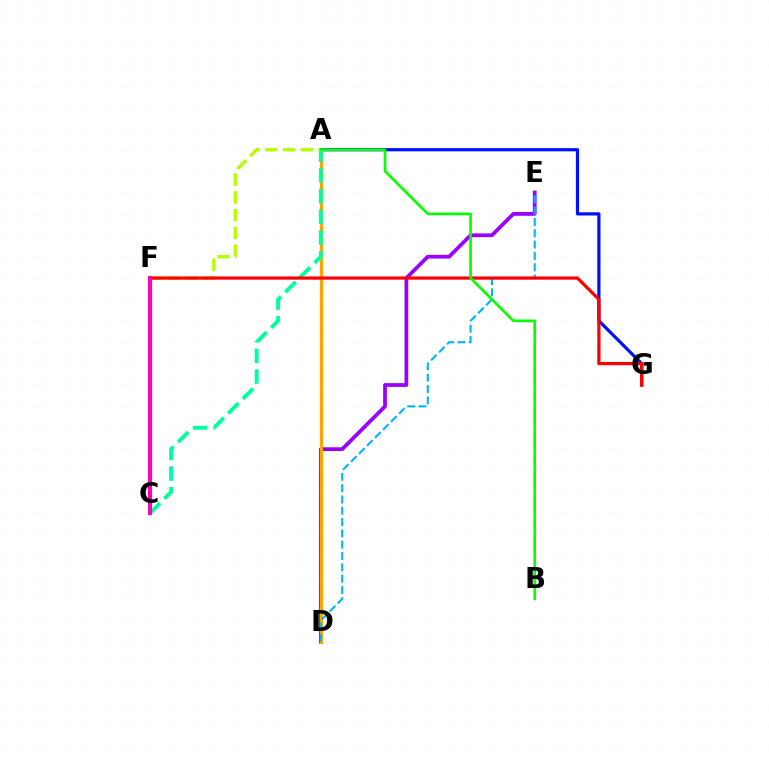{('A', 'G'): [{'color': '#0010ff', 'line_style': 'solid', 'thickness': 2.31}], ('D', 'E'): [{'color': '#9b00ff', 'line_style': 'solid', 'thickness': 2.71}, {'color': '#00b5ff', 'line_style': 'dashed', 'thickness': 1.54}], ('A', 'D'): [{'color': '#ffa500', 'line_style': 'solid', 'thickness': 2.33}], ('A', 'C'): [{'color': '#00ff9d', 'line_style': 'dashed', 'thickness': 2.81}], ('A', 'F'): [{'color': '#b3ff00', 'line_style': 'dashed', 'thickness': 2.42}], ('F', 'G'): [{'color': '#ff0000', 'line_style': 'solid', 'thickness': 2.33}], ('C', 'F'): [{'color': '#ff00bd', 'line_style': 'solid', 'thickness': 2.94}], ('A', 'B'): [{'color': '#08ff00', 'line_style': 'solid', 'thickness': 1.94}]}